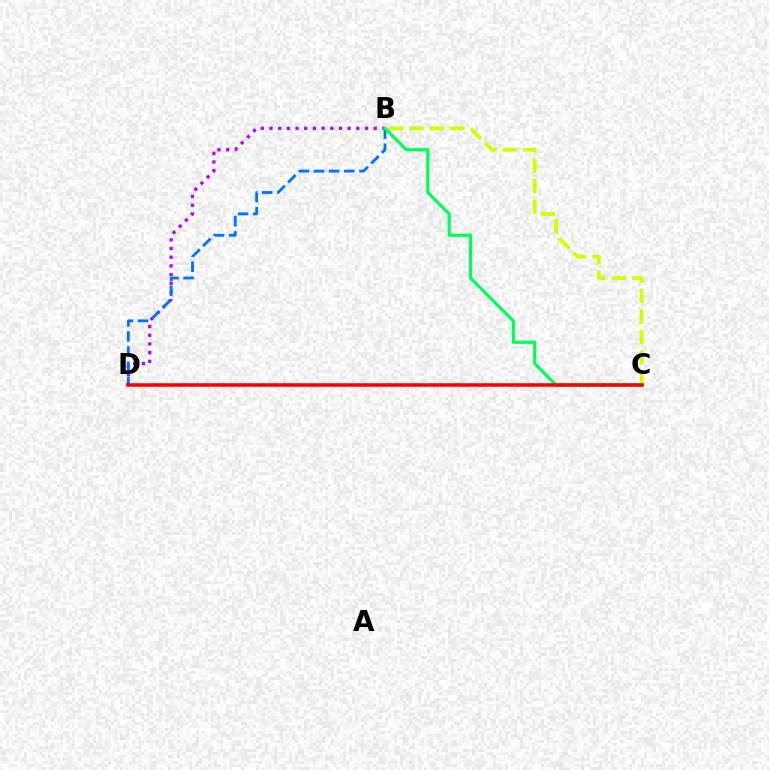{('B', 'D'): [{'color': '#b900ff', 'line_style': 'dotted', 'thickness': 2.36}, {'color': '#0074ff', 'line_style': 'dashed', 'thickness': 2.06}], ('B', 'C'): [{'color': '#d1ff00', 'line_style': 'dashed', 'thickness': 2.78}, {'color': '#00ff5c', 'line_style': 'solid', 'thickness': 2.32}], ('C', 'D'): [{'color': '#ff0000', 'line_style': 'solid', 'thickness': 2.56}]}